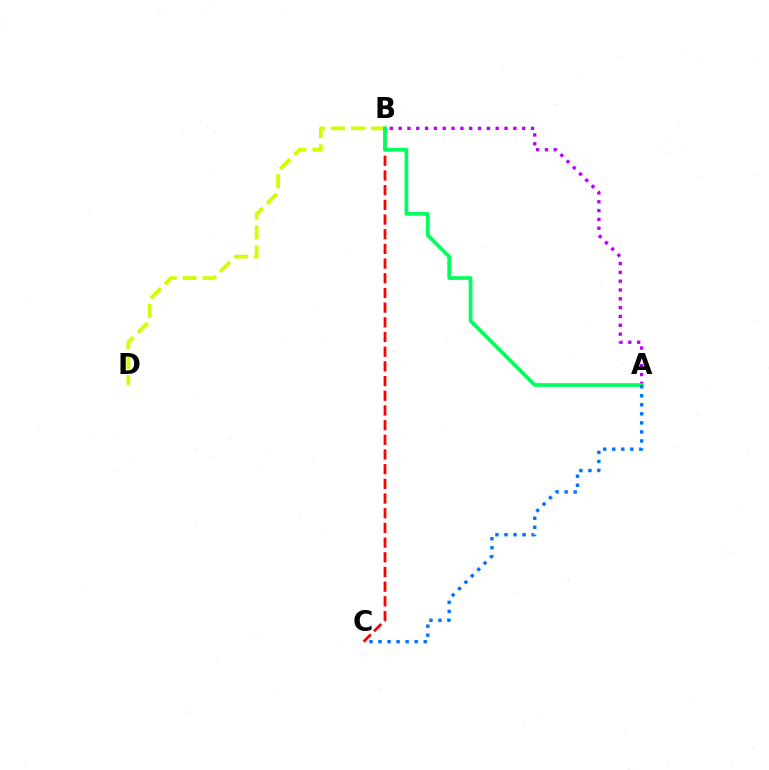{('B', 'D'): [{'color': '#d1ff00', 'line_style': 'dashed', 'thickness': 2.72}], ('B', 'C'): [{'color': '#ff0000', 'line_style': 'dashed', 'thickness': 1.99}], ('A', 'B'): [{'color': '#b900ff', 'line_style': 'dotted', 'thickness': 2.4}, {'color': '#00ff5c', 'line_style': 'solid', 'thickness': 2.67}], ('A', 'C'): [{'color': '#0074ff', 'line_style': 'dotted', 'thickness': 2.46}]}